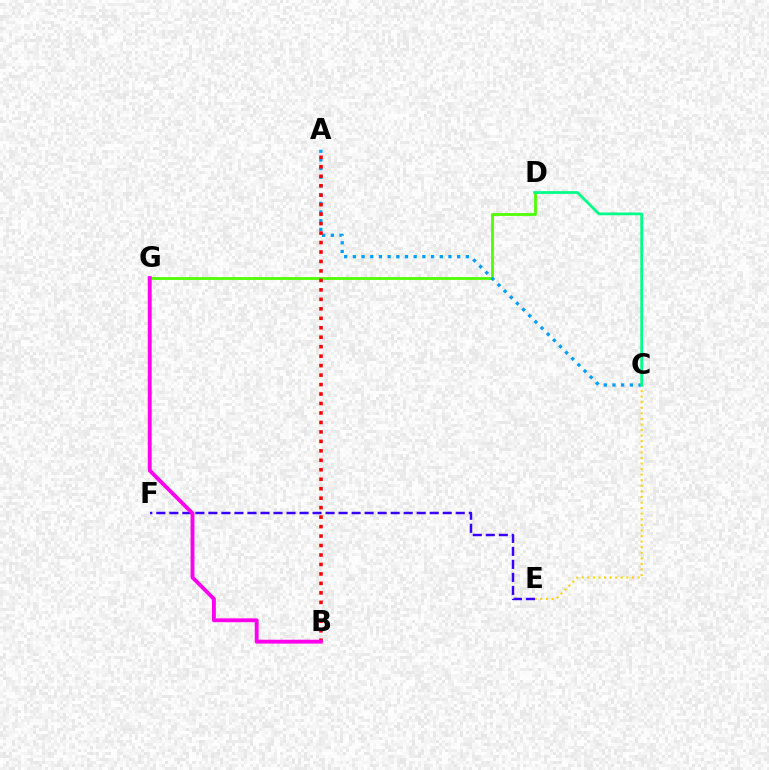{('C', 'E'): [{'color': '#ffd500', 'line_style': 'dotted', 'thickness': 1.52}], ('E', 'F'): [{'color': '#3700ff', 'line_style': 'dashed', 'thickness': 1.77}], ('D', 'G'): [{'color': '#4fff00', 'line_style': 'solid', 'thickness': 2.01}], ('A', 'C'): [{'color': '#009eff', 'line_style': 'dotted', 'thickness': 2.36}], ('C', 'D'): [{'color': '#00ff86', 'line_style': 'solid', 'thickness': 1.99}], ('A', 'B'): [{'color': '#ff0000', 'line_style': 'dotted', 'thickness': 2.57}], ('B', 'G'): [{'color': '#ff00ed', 'line_style': 'solid', 'thickness': 2.79}]}